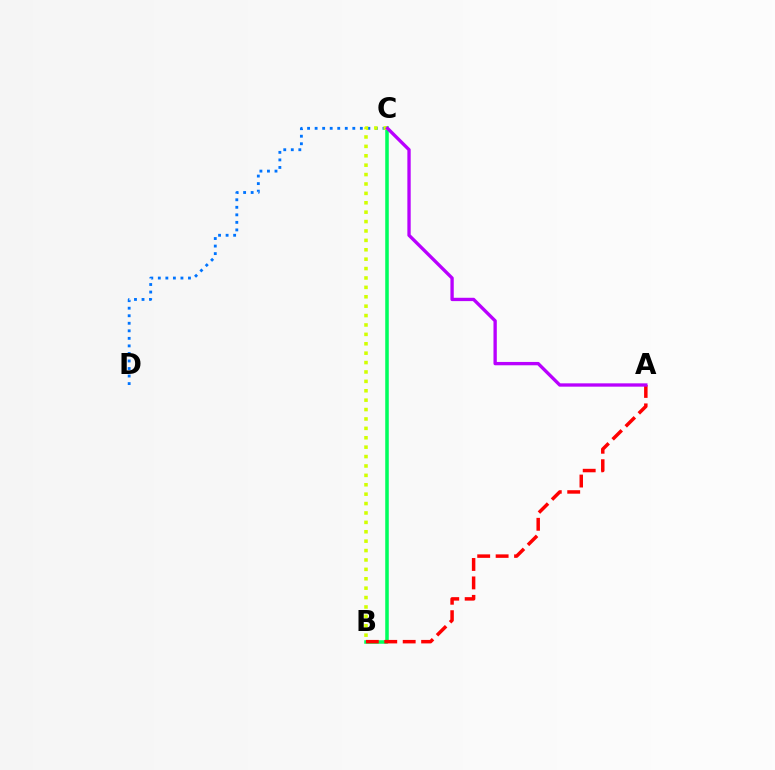{('B', 'C'): [{'color': '#00ff5c', 'line_style': 'solid', 'thickness': 2.55}, {'color': '#d1ff00', 'line_style': 'dotted', 'thickness': 2.55}], ('A', 'B'): [{'color': '#ff0000', 'line_style': 'dashed', 'thickness': 2.5}], ('C', 'D'): [{'color': '#0074ff', 'line_style': 'dotted', 'thickness': 2.05}], ('A', 'C'): [{'color': '#b900ff', 'line_style': 'solid', 'thickness': 2.4}]}